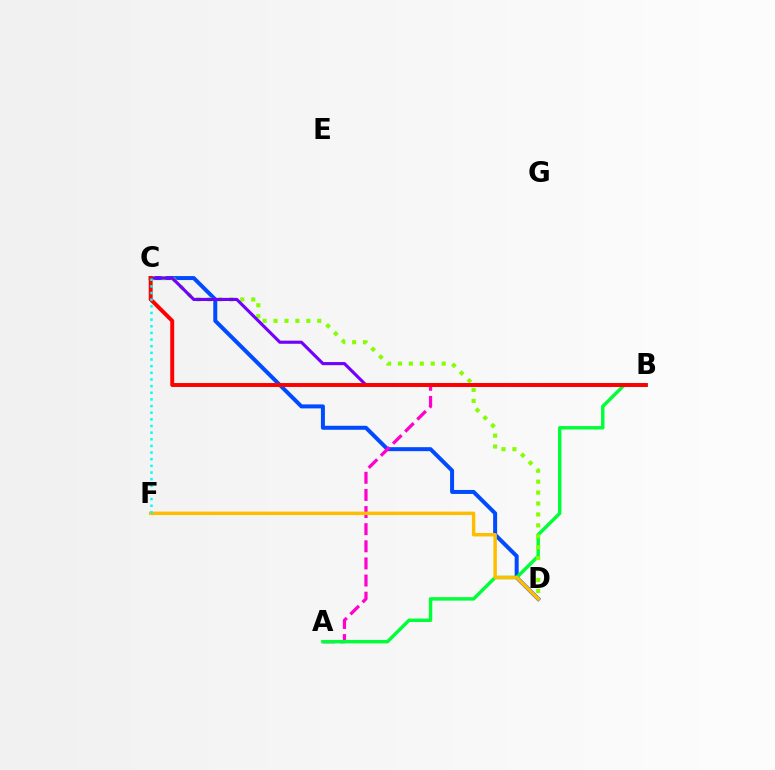{('C', 'D'): [{'color': '#004bff', 'line_style': 'solid', 'thickness': 2.87}, {'color': '#84ff00', 'line_style': 'dotted', 'thickness': 2.97}], ('A', 'B'): [{'color': '#ff00cf', 'line_style': 'dashed', 'thickness': 2.33}, {'color': '#00ff39', 'line_style': 'solid', 'thickness': 2.48}], ('B', 'C'): [{'color': '#7200ff', 'line_style': 'solid', 'thickness': 2.25}, {'color': '#ff0000', 'line_style': 'solid', 'thickness': 2.83}], ('D', 'F'): [{'color': '#ffbd00', 'line_style': 'solid', 'thickness': 2.48}], ('C', 'F'): [{'color': '#00fff6', 'line_style': 'dotted', 'thickness': 1.81}]}